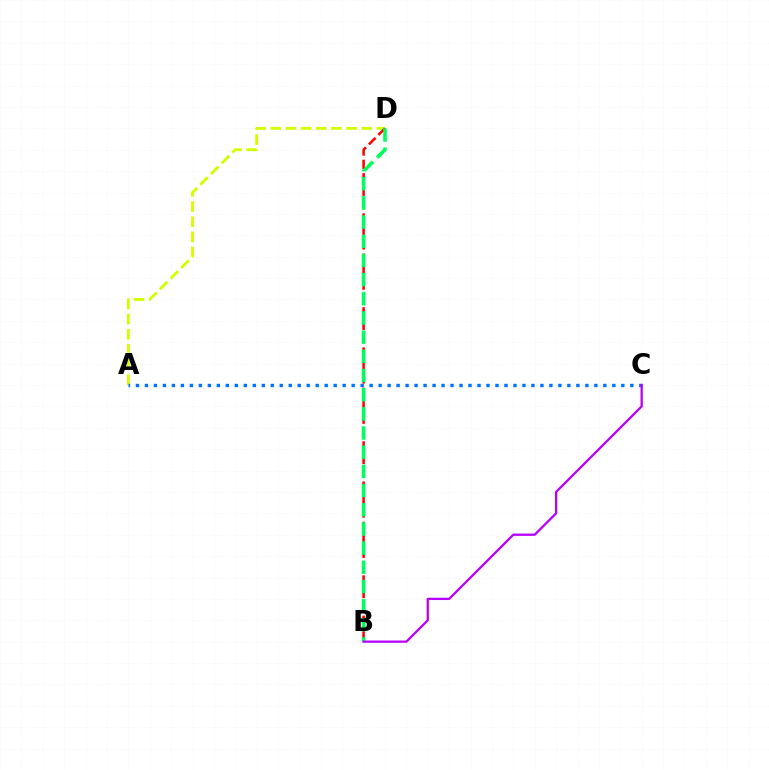{('A', 'D'): [{'color': '#d1ff00', 'line_style': 'dashed', 'thickness': 2.06}], ('B', 'D'): [{'color': '#ff0000', 'line_style': 'dashed', 'thickness': 1.82}, {'color': '#00ff5c', 'line_style': 'dashed', 'thickness': 2.61}], ('A', 'C'): [{'color': '#0074ff', 'line_style': 'dotted', 'thickness': 2.44}], ('B', 'C'): [{'color': '#b900ff', 'line_style': 'solid', 'thickness': 1.65}]}